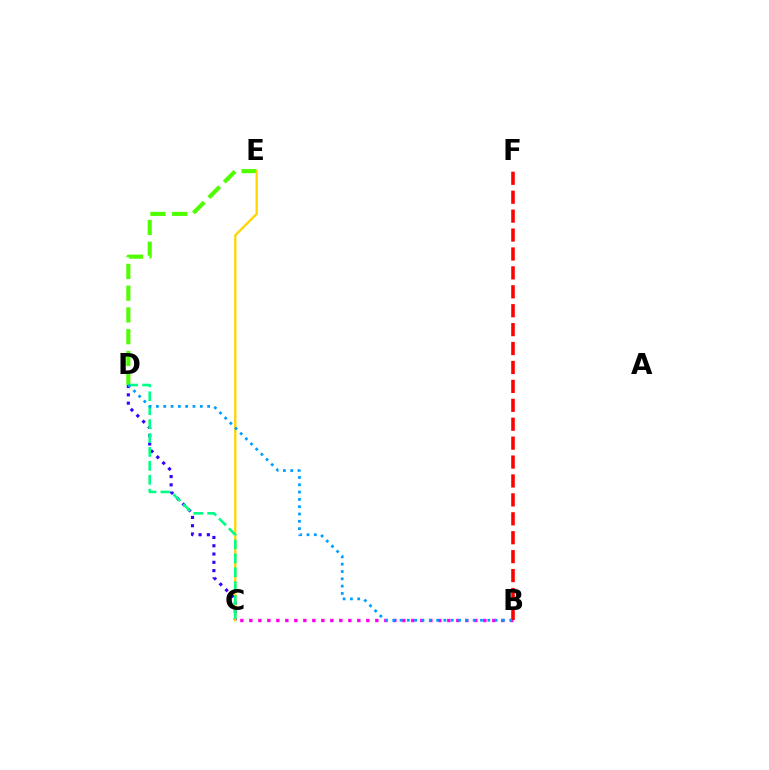{('D', 'E'): [{'color': '#4fff00', 'line_style': 'dashed', 'thickness': 2.96}], ('B', 'C'): [{'color': '#ff00ed', 'line_style': 'dotted', 'thickness': 2.44}], ('C', 'D'): [{'color': '#3700ff', 'line_style': 'dotted', 'thickness': 2.25}, {'color': '#00ff86', 'line_style': 'dashed', 'thickness': 1.89}], ('B', 'F'): [{'color': '#ff0000', 'line_style': 'dashed', 'thickness': 2.57}], ('C', 'E'): [{'color': '#ffd500', 'line_style': 'solid', 'thickness': 1.66}], ('B', 'D'): [{'color': '#009eff', 'line_style': 'dotted', 'thickness': 1.99}]}